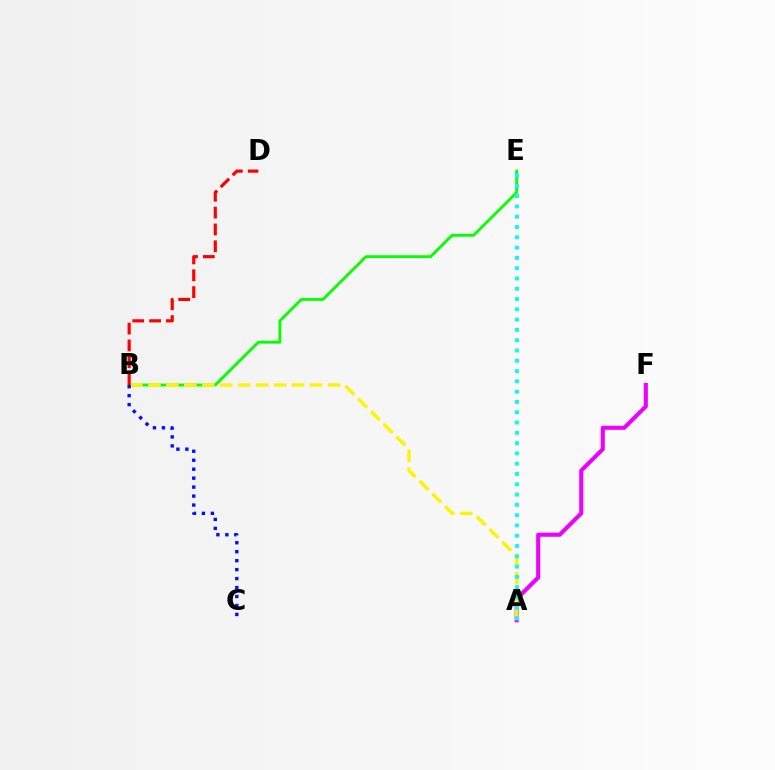{('B', 'E'): [{'color': '#08ff00', 'line_style': 'solid', 'thickness': 2.05}], ('A', 'F'): [{'color': '#ee00ff', 'line_style': 'solid', 'thickness': 2.94}], ('A', 'B'): [{'color': '#fcf500', 'line_style': 'dashed', 'thickness': 2.44}], ('A', 'E'): [{'color': '#00fff6', 'line_style': 'dotted', 'thickness': 2.8}], ('B', 'C'): [{'color': '#0010ff', 'line_style': 'dotted', 'thickness': 2.44}], ('B', 'D'): [{'color': '#ff0000', 'line_style': 'dashed', 'thickness': 2.29}]}